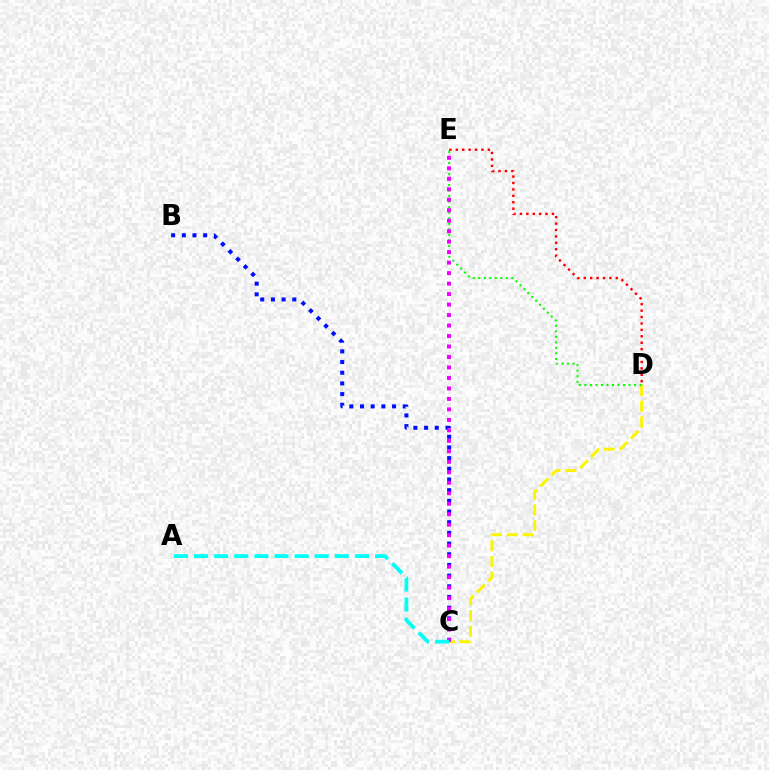{('D', 'E'): [{'color': '#ff0000', 'line_style': 'dotted', 'thickness': 1.74}, {'color': '#08ff00', 'line_style': 'dotted', 'thickness': 1.5}], ('B', 'C'): [{'color': '#0010ff', 'line_style': 'dotted', 'thickness': 2.9}], ('C', 'D'): [{'color': '#fcf500', 'line_style': 'dashed', 'thickness': 2.14}], ('C', 'E'): [{'color': '#ee00ff', 'line_style': 'dotted', 'thickness': 2.85}], ('A', 'C'): [{'color': '#00fff6', 'line_style': 'dashed', 'thickness': 2.73}]}